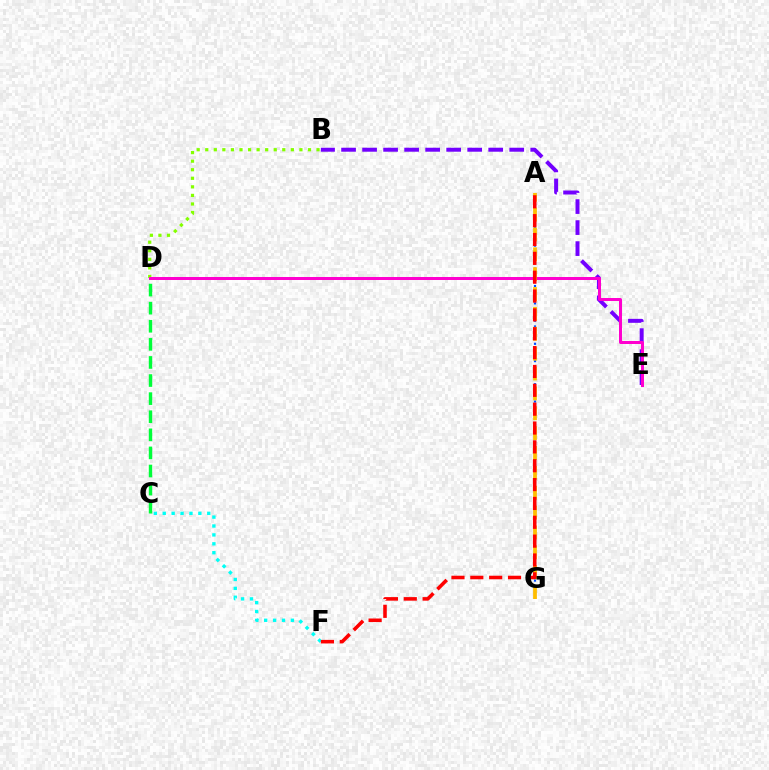{('B', 'E'): [{'color': '#7200ff', 'line_style': 'dashed', 'thickness': 2.86}], ('C', 'F'): [{'color': '#00fff6', 'line_style': 'dotted', 'thickness': 2.42}], ('B', 'D'): [{'color': '#84ff00', 'line_style': 'dotted', 'thickness': 2.33}], ('C', 'D'): [{'color': '#00ff39', 'line_style': 'dashed', 'thickness': 2.46}], ('D', 'E'): [{'color': '#ff00cf', 'line_style': 'solid', 'thickness': 2.15}], ('A', 'G'): [{'color': '#004bff', 'line_style': 'dotted', 'thickness': 1.57}, {'color': '#ffbd00', 'line_style': 'dashed', 'thickness': 2.7}], ('A', 'F'): [{'color': '#ff0000', 'line_style': 'dashed', 'thickness': 2.56}]}